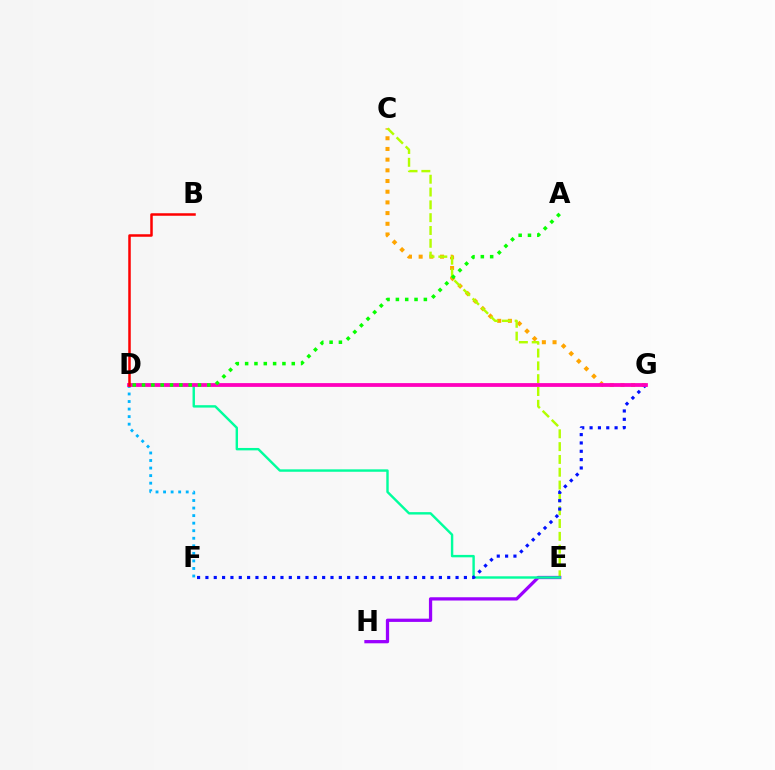{('C', 'G'): [{'color': '#ffa500', 'line_style': 'dotted', 'thickness': 2.9}], ('D', 'F'): [{'color': '#00b5ff', 'line_style': 'dotted', 'thickness': 2.05}], ('C', 'E'): [{'color': '#b3ff00', 'line_style': 'dashed', 'thickness': 1.74}], ('E', 'H'): [{'color': '#9b00ff', 'line_style': 'solid', 'thickness': 2.35}], ('D', 'E'): [{'color': '#00ff9d', 'line_style': 'solid', 'thickness': 1.74}], ('F', 'G'): [{'color': '#0010ff', 'line_style': 'dotted', 'thickness': 2.27}], ('D', 'G'): [{'color': '#ff00bd', 'line_style': 'solid', 'thickness': 2.73}], ('B', 'D'): [{'color': '#ff0000', 'line_style': 'solid', 'thickness': 1.81}], ('A', 'D'): [{'color': '#08ff00', 'line_style': 'dotted', 'thickness': 2.53}]}